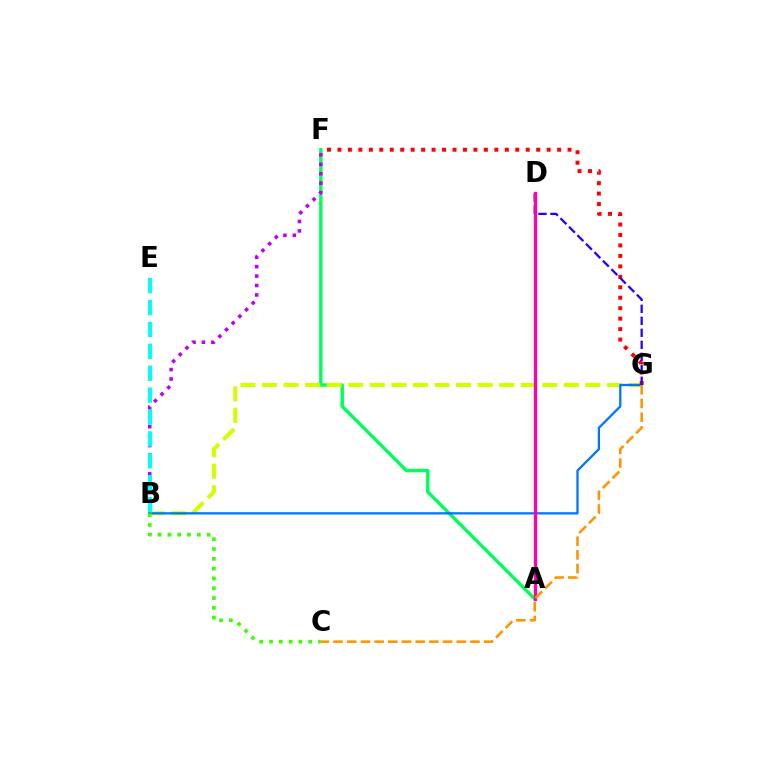{('A', 'F'): [{'color': '#00ff5c', 'line_style': 'solid', 'thickness': 2.45}], ('B', 'F'): [{'color': '#b900ff', 'line_style': 'dotted', 'thickness': 2.56}], ('B', 'G'): [{'color': '#d1ff00', 'line_style': 'dashed', 'thickness': 2.93}, {'color': '#0074ff', 'line_style': 'solid', 'thickness': 1.63}], ('F', 'G'): [{'color': '#ff0000', 'line_style': 'dotted', 'thickness': 2.84}], ('B', 'E'): [{'color': '#00fff6', 'line_style': 'dashed', 'thickness': 2.98}], ('D', 'G'): [{'color': '#2500ff', 'line_style': 'dashed', 'thickness': 1.63}], ('B', 'C'): [{'color': '#3dff00', 'line_style': 'dotted', 'thickness': 2.66}], ('A', 'D'): [{'color': '#ff00ac', 'line_style': 'solid', 'thickness': 2.39}], ('C', 'G'): [{'color': '#ff9400', 'line_style': 'dashed', 'thickness': 1.86}]}